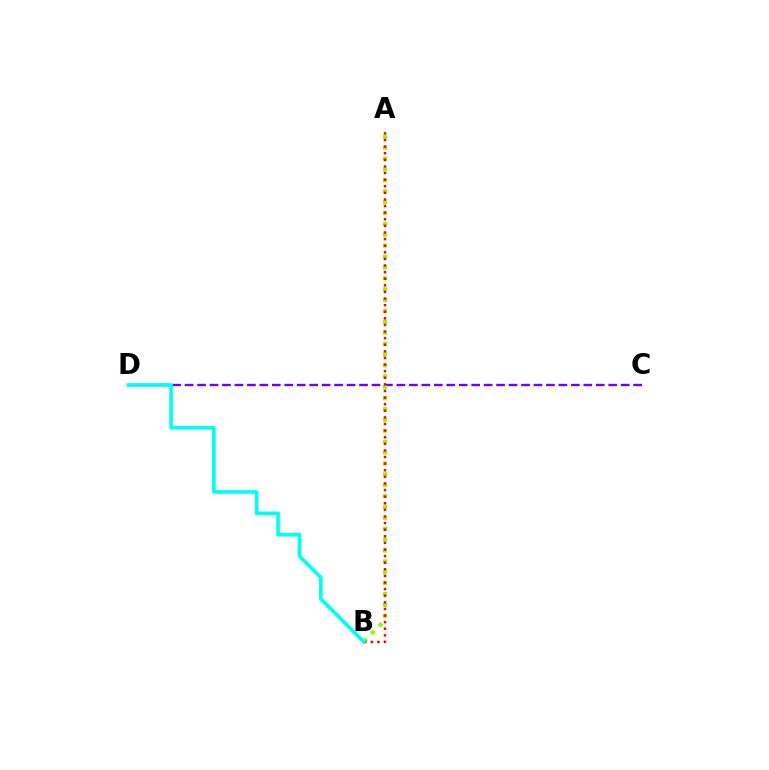{('C', 'D'): [{'color': '#7200ff', 'line_style': 'dashed', 'thickness': 1.69}], ('A', 'B'): [{'color': '#84ff00', 'line_style': 'dotted', 'thickness': 2.96}, {'color': '#ff0000', 'line_style': 'dotted', 'thickness': 1.79}], ('B', 'D'): [{'color': '#00fff6', 'line_style': 'solid', 'thickness': 2.64}]}